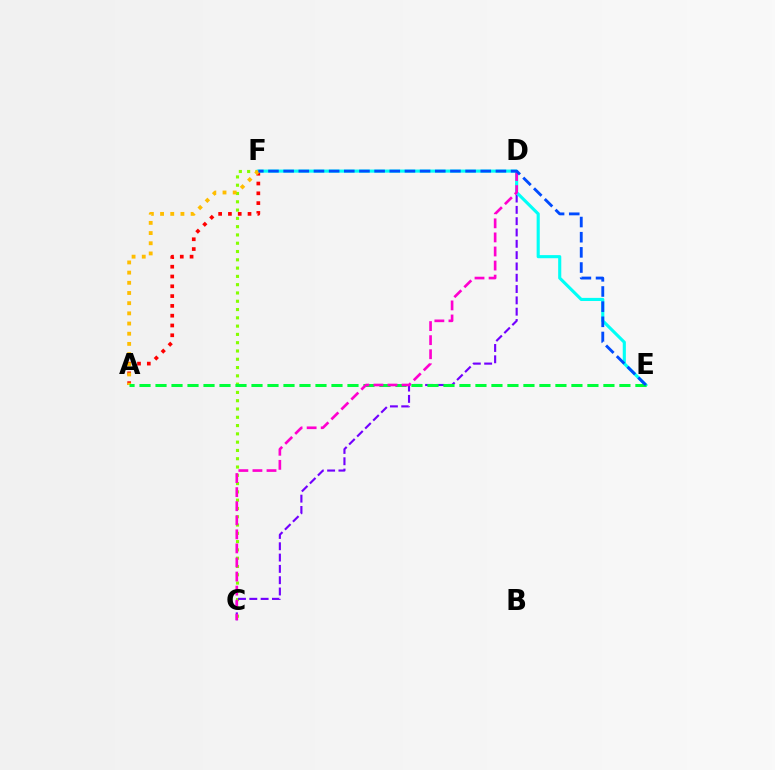{('A', 'F'): [{'color': '#ff0000', 'line_style': 'dotted', 'thickness': 2.66}, {'color': '#ffbd00', 'line_style': 'dotted', 'thickness': 2.77}], ('C', 'F'): [{'color': '#84ff00', 'line_style': 'dotted', 'thickness': 2.25}], ('C', 'D'): [{'color': '#7200ff', 'line_style': 'dashed', 'thickness': 1.54}, {'color': '#ff00cf', 'line_style': 'dashed', 'thickness': 1.91}], ('E', 'F'): [{'color': '#00fff6', 'line_style': 'solid', 'thickness': 2.24}, {'color': '#004bff', 'line_style': 'dashed', 'thickness': 2.06}], ('A', 'E'): [{'color': '#00ff39', 'line_style': 'dashed', 'thickness': 2.17}]}